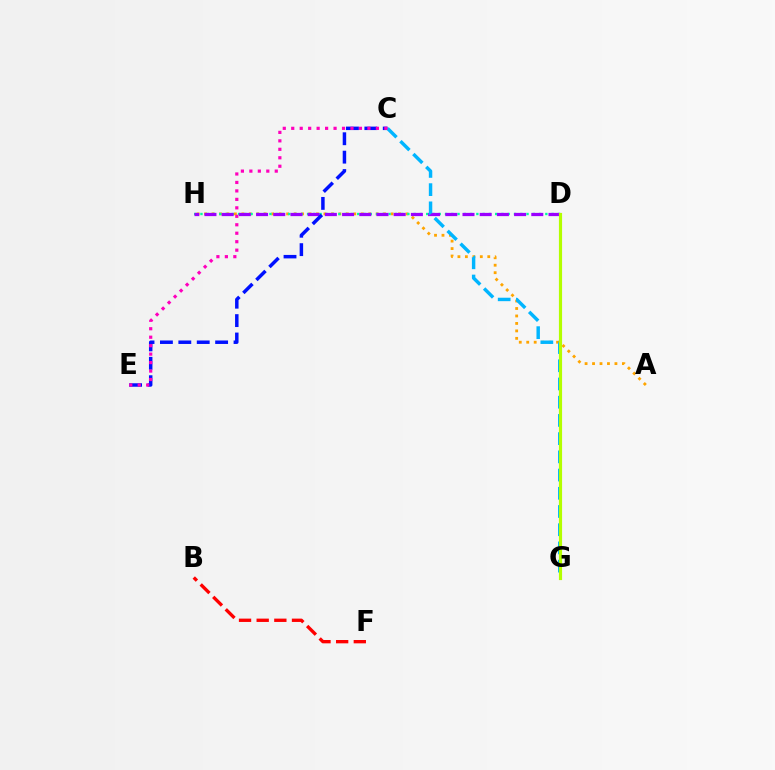{('D', 'G'): [{'color': '#08ff00', 'line_style': 'dashed', 'thickness': 1.87}, {'color': '#b3ff00', 'line_style': 'solid', 'thickness': 2.27}], ('A', 'H'): [{'color': '#ffa500', 'line_style': 'dotted', 'thickness': 2.03}], ('D', 'H'): [{'color': '#00ff9d', 'line_style': 'dotted', 'thickness': 1.7}, {'color': '#9b00ff', 'line_style': 'dashed', 'thickness': 2.34}], ('C', 'E'): [{'color': '#0010ff', 'line_style': 'dashed', 'thickness': 2.5}, {'color': '#ff00bd', 'line_style': 'dotted', 'thickness': 2.3}], ('C', 'G'): [{'color': '#00b5ff', 'line_style': 'dashed', 'thickness': 2.47}], ('B', 'F'): [{'color': '#ff0000', 'line_style': 'dashed', 'thickness': 2.4}]}